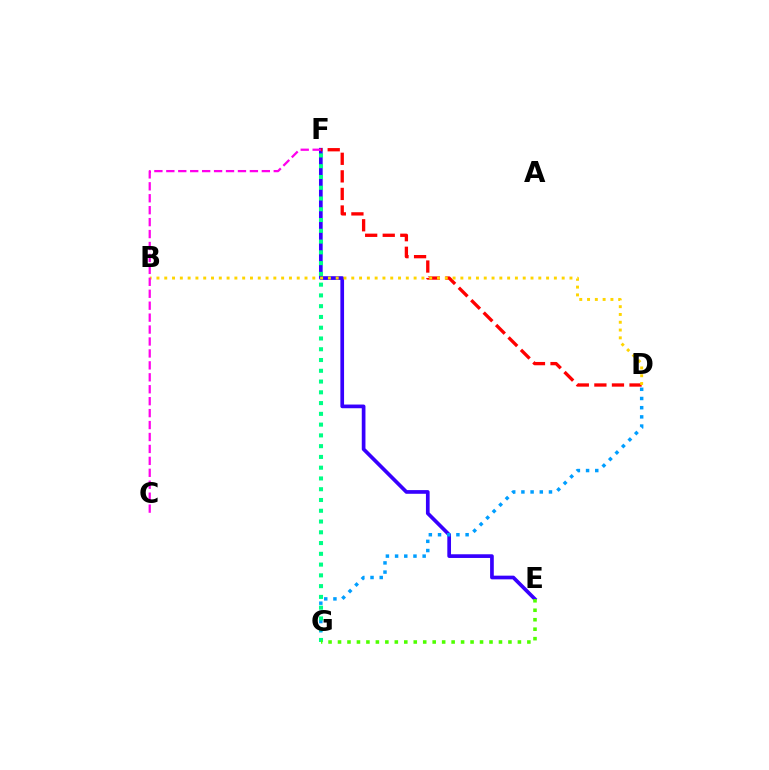{('E', 'F'): [{'color': '#3700ff', 'line_style': 'solid', 'thickness': 2.66}], ('D', 'G'): [{'color': '#009eff', 'line_style': 'dotted', 'thickness': 2.5}], ('F', 'G'): [{'color': '#00ff86', 'line_style': 'dotted', 'thickness': 2.93}], ('E', 'G'): [{'color': '#4fff00', 'line_style': 'dotted', 'thickness': 2.57}], ('D', 'F'): [{'color': '#ff0000', 'line_style': 'dashed', 'thickness': 2.39}], ('B', 'D'): [{'color': '#ffd500', 'line_style': 'dotted', 'thickness': 2.12}], ('C', 'F'): [{'color': '#ff00ed', 'line_style': 'dashed', 'thickness': 1.62}]}